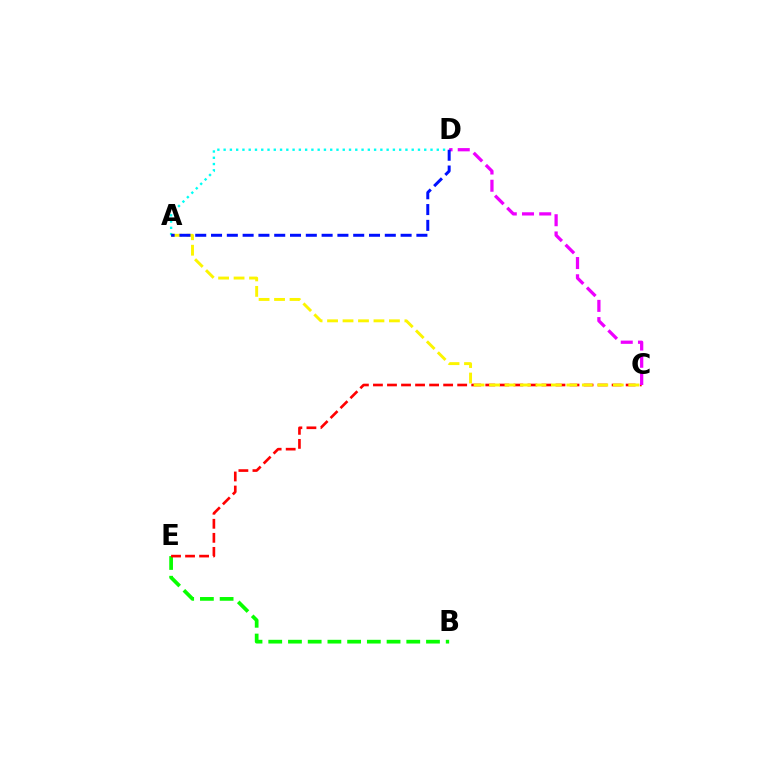{('B', 'E'): [{'color': '#08ff00', 'line_style': 'dashed', 'thickness': 2.68}], ('C', 'E'): [{'color': '#ff0000', 'line_style': 'dashed', 'thickness': 1.91}], ('A', 'D'): [{'color': '#00fff6', 'line_style': 'dotted', 'thickness': 1.7}, {'color': '#0010ff', 'line_style': 'dashed', 'thickness': 2.15}], ('C', 'D'): [{'color': '#ee00ff', 'line_style': 'dashed', 'thickness': 2.34}], ('A', 'C'): [{'color': '#fcf500', 'line_style': 'dashed', 'thickness': 2.1}]}